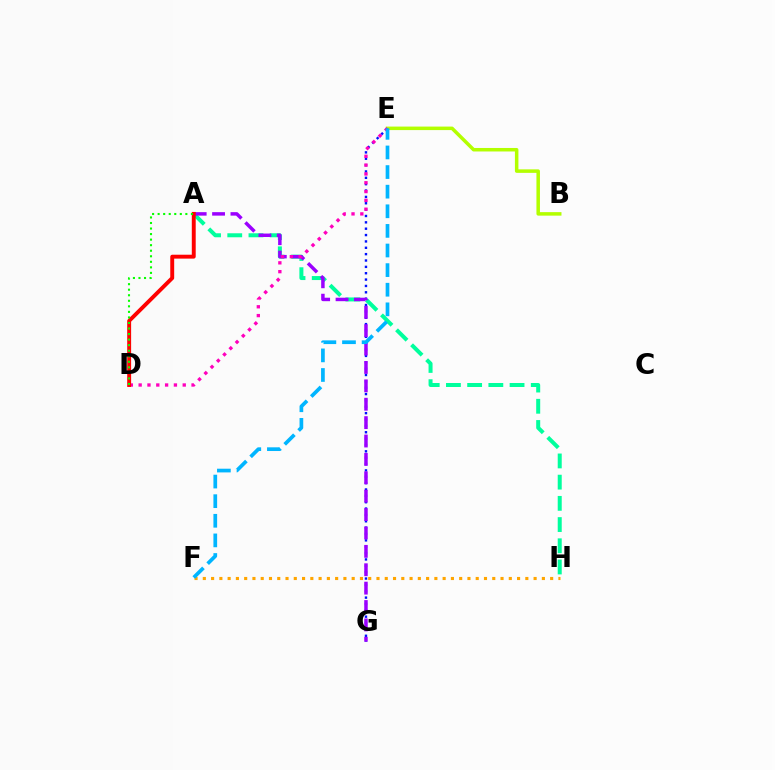{('A', 'H'): [{'color': '#00ff9d', 'line_style': 'dashed', 'thickness': 2.88}], ('F', 'H'): [{'color': '#ffa500', 'line_style': 'dotted', 'thickness': 2.25}], ('B', 'E'): [{'color': '#b3ff00', 'line_style': 'solid', 'thickness': 2.52}], ('E', 'G'): [{'color': '#0010ff', 'line_style': 'dotted', 'thickness': 1.73}], ('A', 'G'): [{'color': '#9b00ff', 'line_style': 'dashed', 'thickness': 2.5}], ('D', 'E'): [{'color': '#ff00bd', 'line_style': 'dotted', 'thickness': 2.4}], ('A', 'D'): [{'color': '#ff0000', 'line_style': 'solid', 'thickness': 2.81}, {'color': '#08ff00', 'line_style': 'dotted', 'thickness': 1.51}], ('E', 'F'): [{'color': '#00b5ff', 'line_style': 'dashed', 'thickness': 2.66}]}